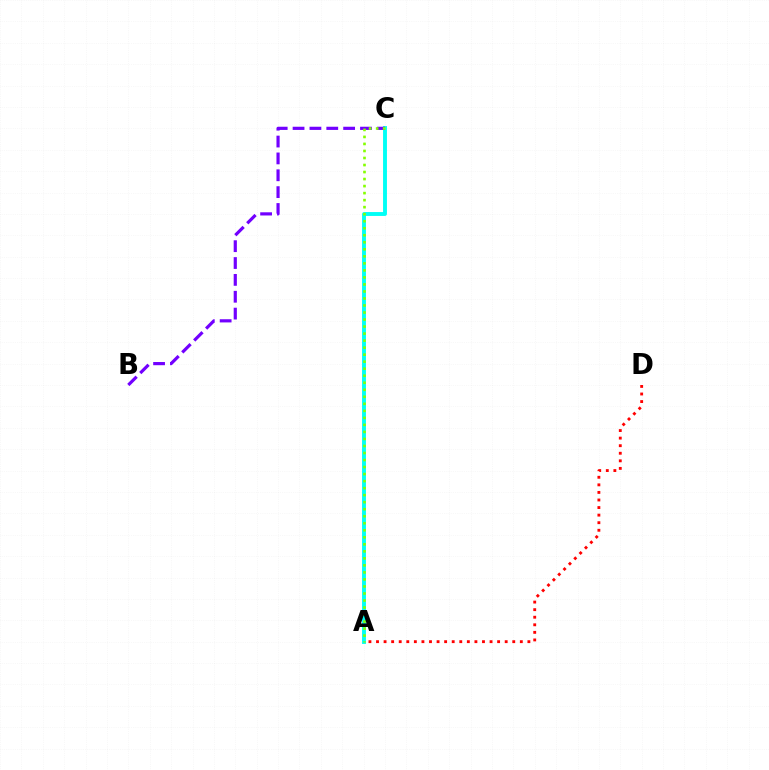{('A', 'D'): [{'color': '#ff0000', 'line_style': 'dotted', 'thickness': 2.06}], ('A', 'C'): [{'color': '#00fff6', 'line_style': 'solid', 'thickness': 2.8}, {'color': '#84ff00', 'line_style': 'dotted', 'thickness': 1.91}], ('B', 'C'): [{'color': '#7200ff', 'line_style': 'dashed', 'thickness': 2.29}]}